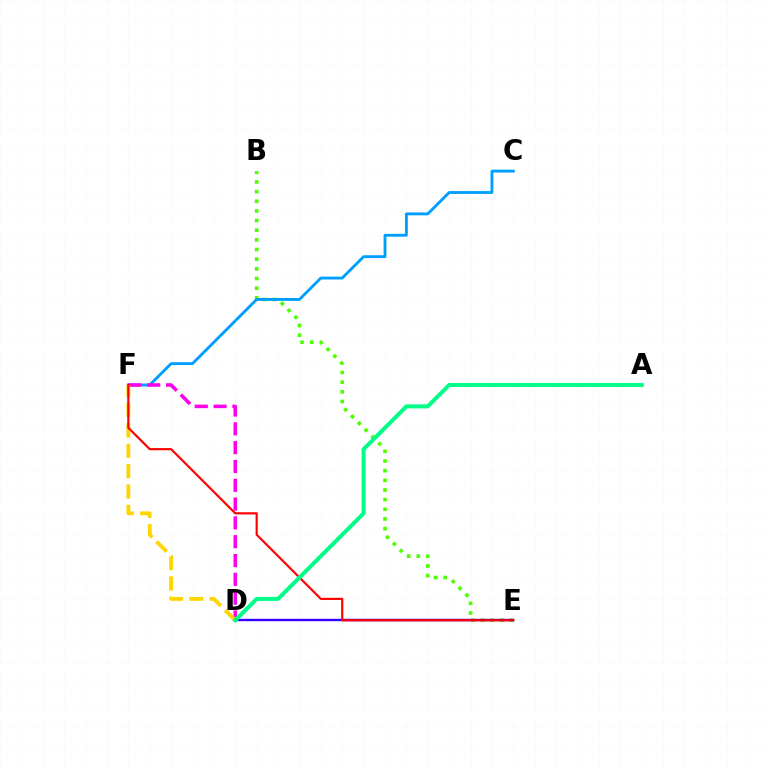{('B', 'E'): [{'color': '#4fff00', 'line_style': 'dotted', 'thickness': 2.62}], ('C', 'F'): [{'color': '#009eff', 'line_style': 'solid', 'thickness': 2.05}], ('D', 'F'): [{'color': '#ff00ed', 'line_style': 'dashed', 'thickness': 2.56}, {'color': '#ffd500', 'line_style': 'dashed', 'thickness': 2.77}], ('D', 'E'): [{'color': '#3700ff', 'line_style': 'solid', 'thickness': 1.73}], ('E', 'F'): [{'color': '#ff0000', 'line_style': 'solid', 'thickness': 1.56}], ('A', 'D'): [{'color': '#00ff86', 'line_style': 'solid', 'thickness': 2.91}]}